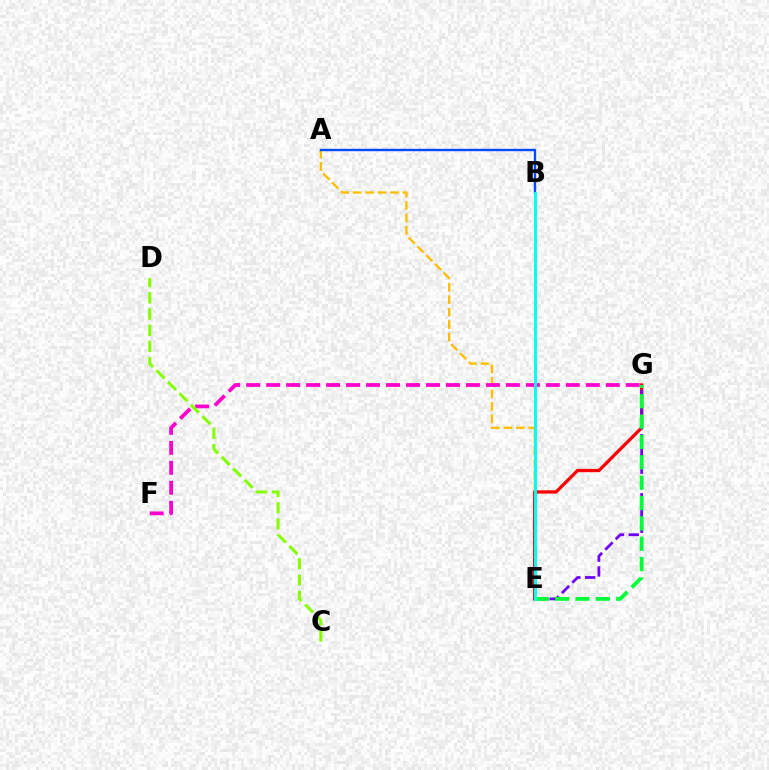{('A', 'E'): [{'color': '#ffbd00', 'line_style': 'dashed', 'thickness': 1.69}], ('E', 'G'): [{'color': '#ff0000', 'line_style': 'solid', 'thickness': 2.36}, {'color': '#7200ff', 'line_style': 'dashed', 'thickness': 2.01}, {'color': '#00ff39', 'line_style': 'dashed', 'thickness': 2.76}], ('A', 'B'): [{'color': '#004bff', 'line_style': 'solid', 'thickness': 1.72}], ('F', 'G'): [{'color': '#ff00cf', 'line_style': 'dashed', 'thickness': 2.71}], ('C', 'D'): [{'color': '#84ff00', 'line_style': 'dashed', 'thickness': 2.2}], ('B', 'E'): [{'color': '#00fff6', 'line_style': 'solid', 'thickness': 2.09}]}